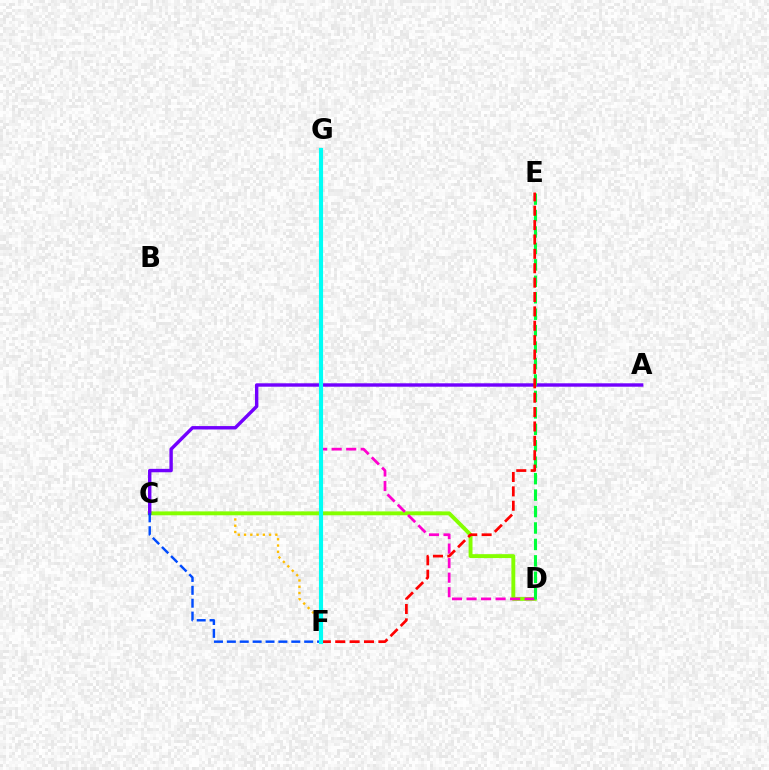{('C', 'F'): [{'color': '#ffbd00', 'line_style': 'dotted', 'thickness': 1.7}, {'color': '#004bff', 'line_style': 'dashed', 'thickness': 1.75}], ('C', 'D'): [{'color': '#84ff00', 'line_style': 'solid', 'thickness': 2.81}], ('D', 'G'): [{'color': '#ff00cf', 'line_style': 'dashed', 'thickness': 1.97}], ('A', 'C'): [{'color': '#7200ff', 'line_style': 'solid', 'thickness': 2.45}], ('D', 'E'): [{'color': '#00ff39', 'line_style': 'dashed', 'thickness': 2.23}], ('E', 'F'): [{'color': '#ff0000', 'line_style': 'dashed', 'thickness': 1.95}], ('F', 'G'): [{'color': '#00fff6', 'line_style': 'solid', 'thickness': 2.97}]}